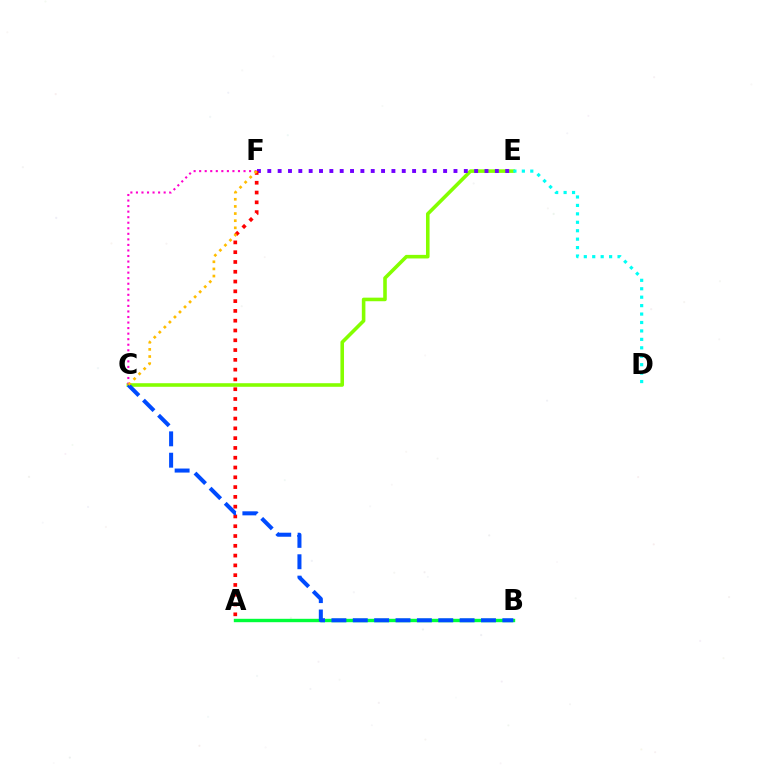{('C', 'E'): [{'color': '#84ff00', 'line_style': 'solid', 'thickness': 2.58}], ('A', 'B'): [{'color': '#00ff39', 'line_style': 'solid', 'thickness': 2.44}], ('E', 'F'): [{'color': '#7200ff', 'line_style': 'dotted', 'thickness': 2.81}], ('C', 'F'): [{'color': '#ff00cf', 'line_style': 'dotted', 'thickness': 1.51}, {'color': '#ffbd00', 'line_style': 'dotted', 'thickness': 1.94}], ('D', 'E'): [{'color': '#00fff6', 'line_style': 'dotted', 'thickness': 2.29}], ('A', 'F'): [{'color': '#ff0000', 'line_style': 'dotted', 'thickness': 2.66}], ('B', 'C'): [{'color': '#004bff', 'line_style': 'dashed', 'thickness': 2.9}]}